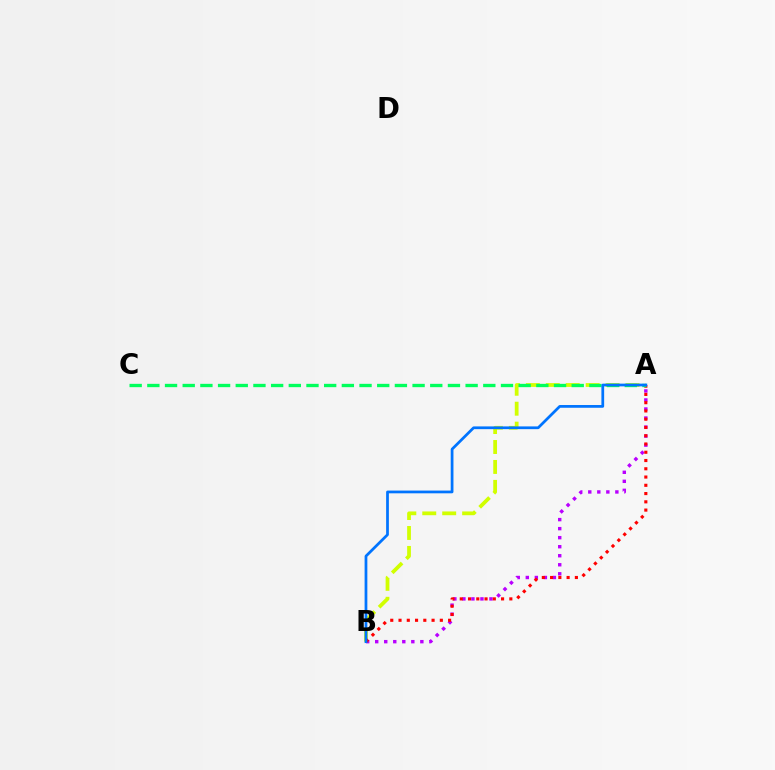{('A', 'B'): [{'color': '#d1ff00', 'line_style': 'dashed', 'thickness': 2.71}, {'color': '#b900ff', 'line_style': 'dotted', 'thickness': 2.45}, {'color': '#ff0000', 'line_style': 'dotted', 'thickness': 2.24}, {'color': '#0074ff', 'line_style': 'solid', 'thickness': 1.97}], ('A', 'C'): [{'color': '#00ff5c', 'line_style': 'dashed', 'thickness': 2.4}]}